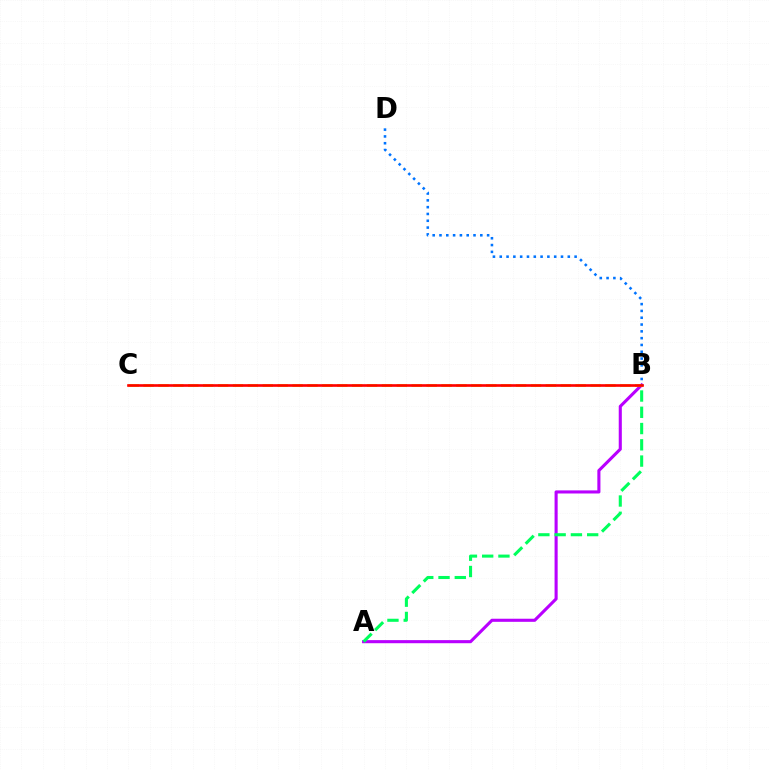{('A', 'B'): [{'color': '#b900ff', 'line_style': 'solid', 'thickness': 2.23}, {'color': '#00ff5c', 'line_style': 'dashed', 'thickness': 2.21}], ('B', 'C'): [{'color': '#d1ff00', 'line_style': 'dashed', 'thickness': 2.02}, {'color': '#ff0000', 'line_style': 'solid', 'thickness': 1.91}], ('B', 'D'): [{'color': '#0074ff', 'line_style': 'dotted', 'thickness': 1.85}]}